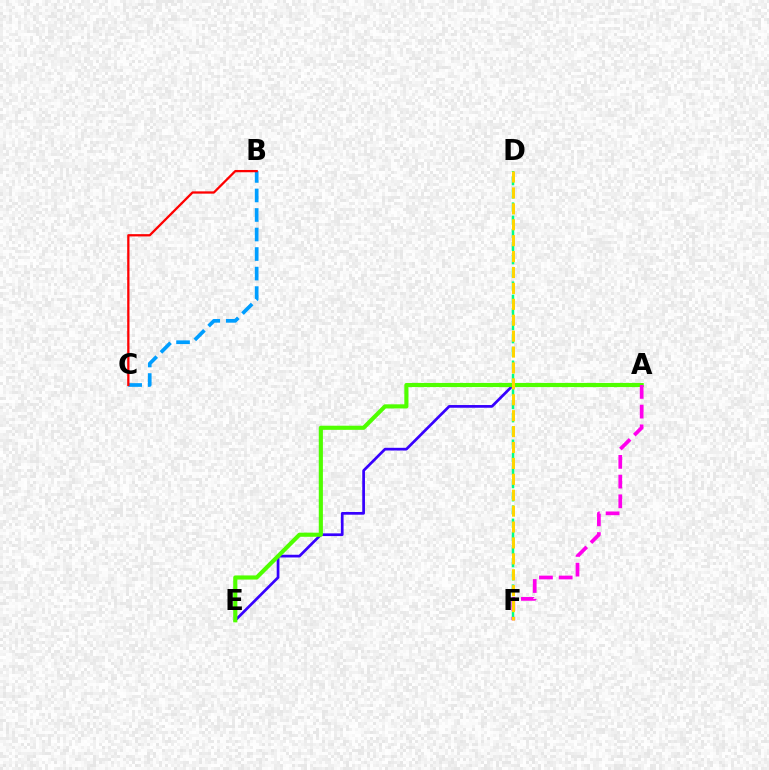{('A', 'E'): [{'color': '#3700ff', 'line_style': 'solid', 'thickness': 1.95}, {'color': '#4fff00', 'line_style': 'solid', 'thickness': 2.97}], ('B', 'C'): [{'color': '#009eff', 'line_style': 'dashed', 'thickness': 2.65}, {'color': '#ff0000', 'line_style': 'solid', 'thickness': 1.64}], ('D', 'F'): [{'color': '#00ff86', 'line_style': 'dashed', 'thickness': 1.79}, {'color': '#ffd500', 'line_style': 'dashed', 'thickness': 2.16}], ('A', 'F'): [{'color': '#ff00ed', 'line_style': 'dashed', 'thickness': 2.68}]}